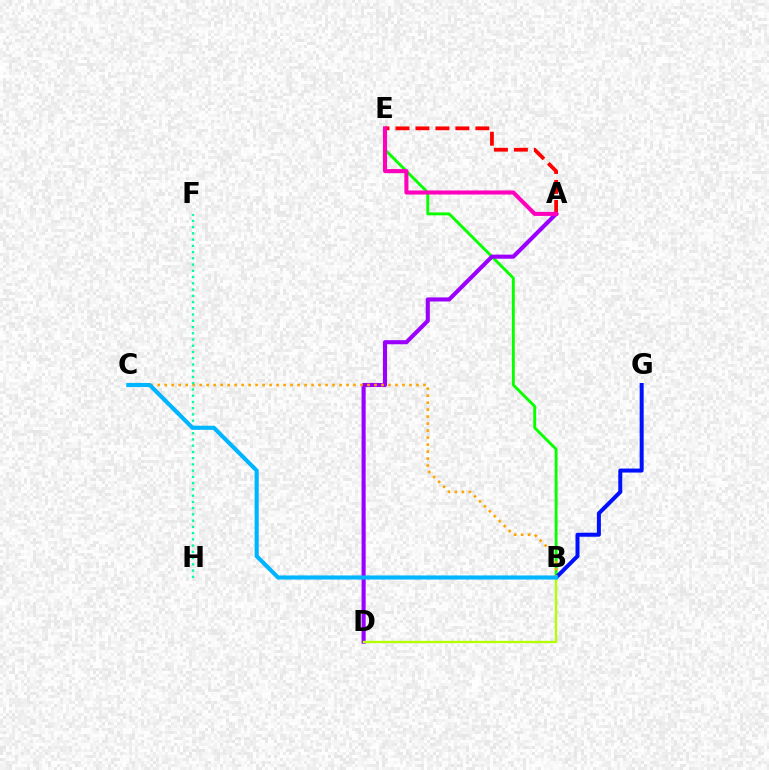{('A', 'E'): [{'color': '#ff0000', 'line_style': 'dashed', 'thickness': 2.71}, {'color': '#ff00bd', 'line_style': 'solid', 'thickness': 2.93}], ('B', 'E'): [{'color': '#08ff00', 'line_style': 'solid', 'thickness': 2.08}], ('A', 'D'): [{'color': '#9b00ff', 'line_style': 'solid', 'thickness': 2.95}], ('B', 'G'): [{'color': '#0010ff', 'line_style': 'solid', 'thickness': 2.88}], ('B', 'C'): [{'color': '#ffa500', 'line_style': 'dotted', 'thickness': 1.9}, {'color': '#00b5ff', 'line_style': 'solid', 'thickness': 2.96}], ('F', 'H'): [{'color': '#00ff9d', 'line_style': 'dotted', 'thickness': 1.7}], ('B', 'D'): [{'color': '#b3ff00', 'line_style': 'solid', 'thickness': 1.69}]}